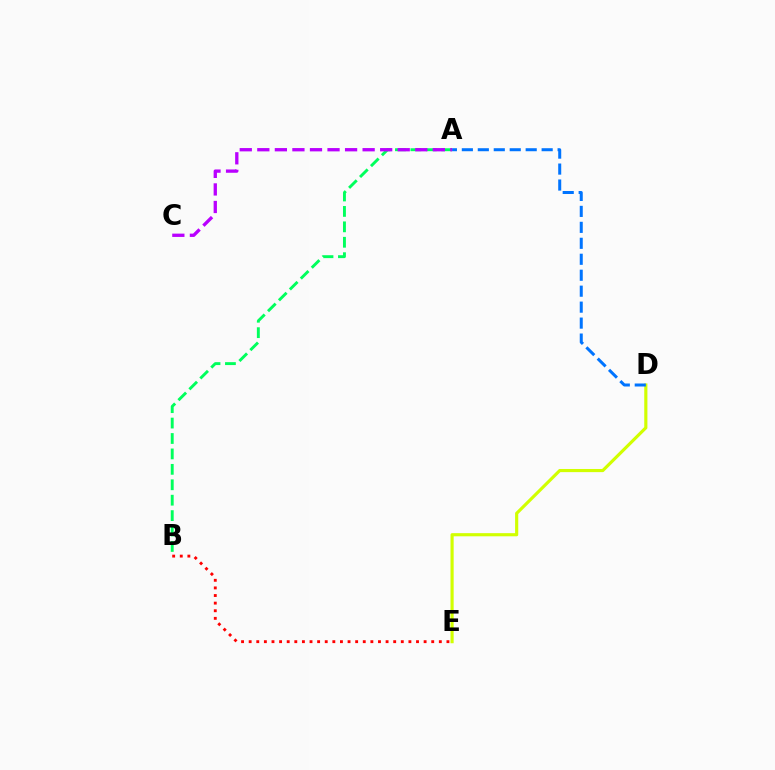{('D', 'E'): [{'color': '#d1ff00', 'line_style': 'solid', 'thickness': 2.27}], ('A', 'B'): [{'color': '#00ff5c', 'line_style': 'dashed', 'thickness': 2.1}], ('B', 'E'): [{'color': '#ff0000', 'line_style': 'dotted', 'thickness': 2.07}], ('A', 'D'): [{'color': '#0074ff', 'line_style': 'dashed', 'thickness': 2.17}], ('A', 'C'): [{'color': '#b900ff', 'line_style': 'dashed', 'thickness': 2.38}]}